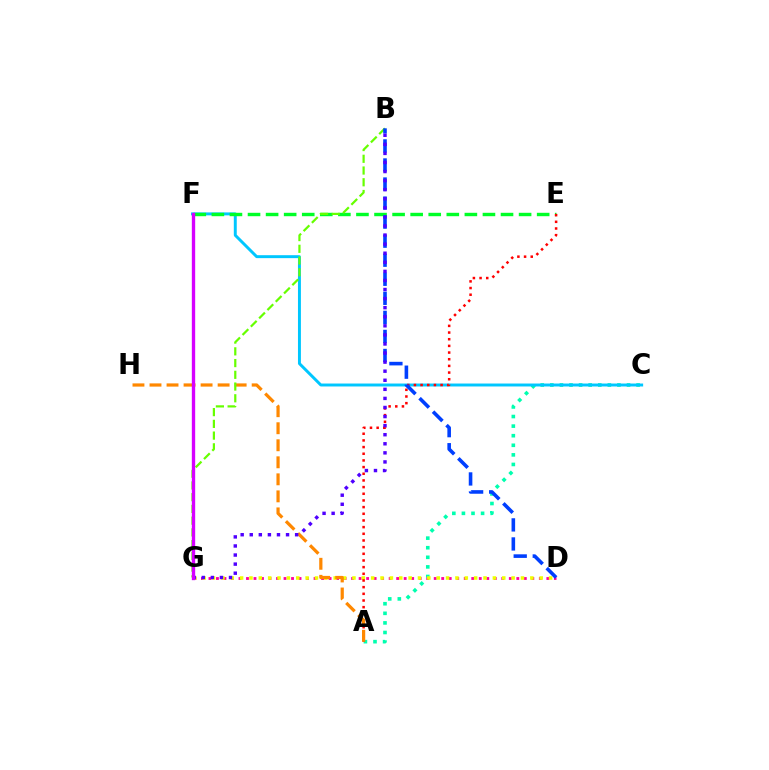{('D', 'G'): [{'color': '#ff00a0', 'line_style': 'dotted', 'thickness': 2.04}, {'color': '#eeff00', 'line_style': 'dotted', 'thickness': 2.54}], ('A', 'C'): [{'color': '#00ffaf', 'line_style': 'dotted', 'thickness': 2.6}], ('C', 'F'): [{'color': '#00c7ff', 'line_style': 'solid', 'thickness': 2.12}], ('E', 'F'): [{'color': '#00ff27', 'line_style': 'dashed', 'thickness': 2.45}], ('A', 'E'): [{'color': '#ff0000', 'line_style': 'dotted', 'thickness': 1.81}], ('A', 'H'): [{'color': '#ff8800', 'line_style': 'dashed', 'thickness': 2.31}], ('B', 'G'): [{'color': '#66ff00', 'line_style': 'dashed', 'thickness': 1.59}, {'color': '#4f00ff', 'line_style': 'dotted', 'thickness': 2.47}], ('B', 'D'): [{'color': '#003fff', 'line_style': 'dashed', 'thickness': 2.59}], ('F', 'G'): [{'color': '#d600ff', 'line_style': 'solid', 'thickness': 2.41}]}